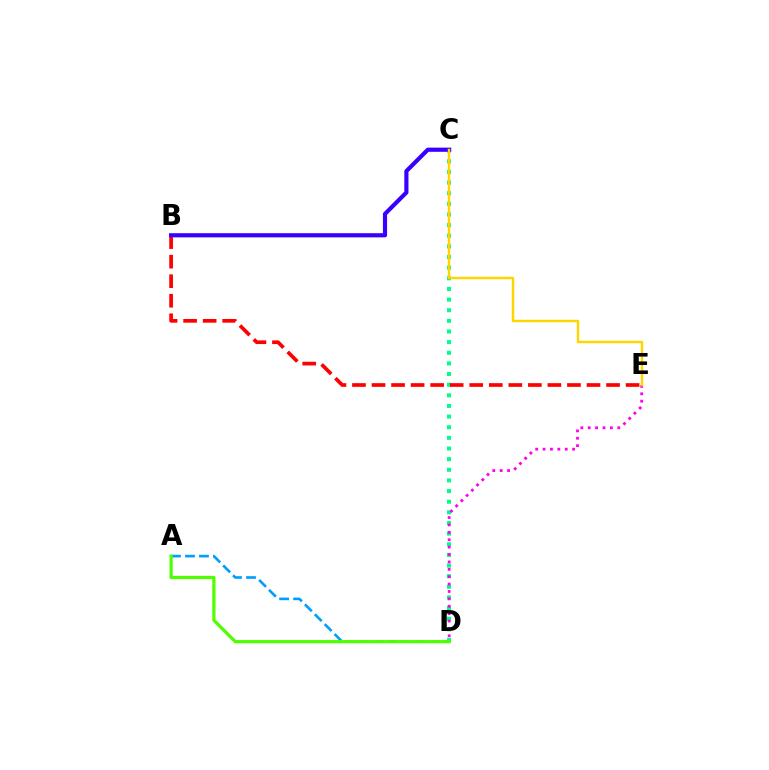{('C', 'D'): [{'color': '#00ff86', 'line_style': 'dotted', 'thickness': 2.89}], ('D', 'E'): [{'color': '#ff00ed', 'line_style': 'dotted', 'thickness': 2.01}], ('A', 'D'): [{'color': '#009eff', 'line_style': 'dashed', 'thickness': 1.9}, {'color': '#4fff00', 'line_style': 'solid', 'thickness': 2.31}], ('B', 'E'): [{'color': '#ff0000', 'line_style': 'dashed', 'thickness': 2.66}], ('B', 'C'): [{'color': '#3700ff', 'line_style': 'solid', 'thickness': 3.0}], ('C', 'E'): [{'color': '#ffd500', 'line_style': 'solid', 'thickness': 1.76}]}